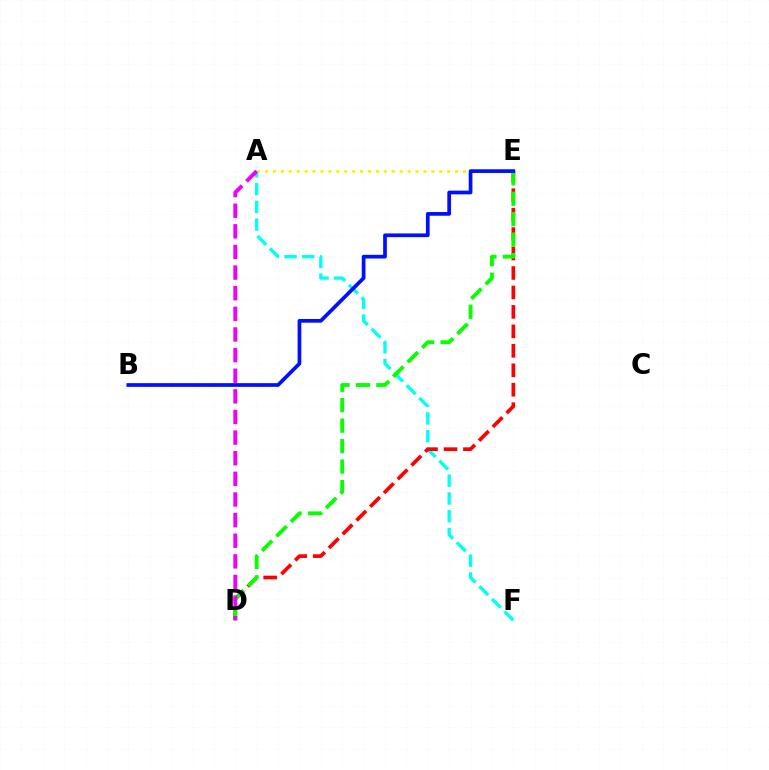{('A', 'F'): [{'color': '#00fff6', 'line_style': 'dashed', 'thickness': 2.42}], ('D', 'E'): [{'color': '#ff0000', 'line_style': 'dashed', 'thickness': 2.64}, {'color': '#08ff00', 'line_style': 'dashed', 'thickness': 2.78}], ('A', 'E'): [{'color': '#fcf500', 'line_style': 'dotted', 'thickness': 2.15}], ('A', 'D'): [{'color': '#ee00ff', 'line_style': 'dashed', 'thickness': 2.8}], ('B', 'E'): [{'color': '#0010ff', 'line_style': 'solid', 'thickness': 2.67}]}